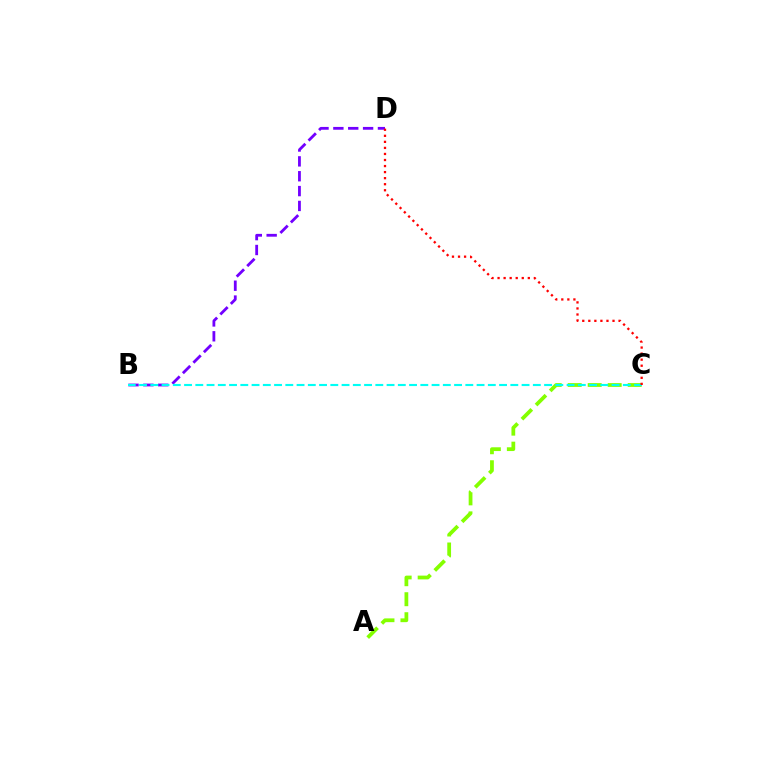{('B', 'D'): [{'color': '#7200ff', 'line_style': 'dashed', 'thickness': 2.02}], ('A', 'C'): [{'color': '#84ff00', 'line_style': 'dashed', 'thickness': 2.72}], ('B', 'C'): [{'color': '#00fff6', 'line_style': 'dashed', 'thickness': 1.53}], ('C', 'D'): [{'color': '#ff0000', 'line_style': 'dotted', 'thickness': 1.64}]}